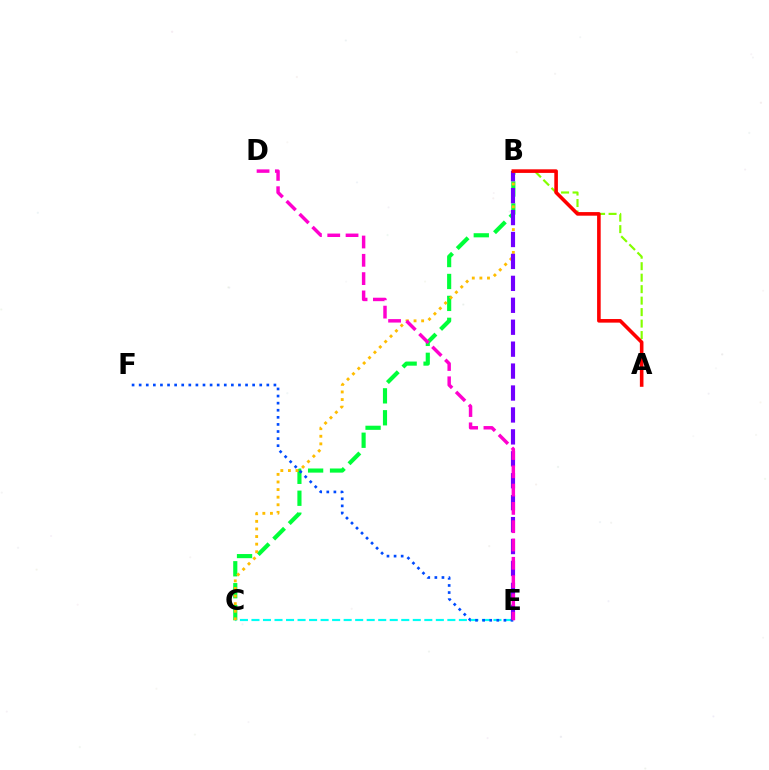{('B', 'C'): [{'color': '#00ff39', 'line_style': 'dashed', 'thickness': 2.98}, {'color': '#ffbd00', 'line_style': 'dotted', 'thickness': 2.06}], ('C', 'E'): [{'color': '#00fff6', 'line_style': 'dashed', 'thickness': 1.57}], ('E', 'F'): [{'color': '#004bff', 'line_style': 'dotted', 'thickness': 1.93}], ('A', 'B'): [{'color': '#84ff00', 'line_style': 'dashed', 'thickness': 1.56}, {'color': '#ff0000', 'line_style': 'solid', 'thickness': 2.59}], ('B', 'E'): [{'color': '#7200ff', 'line_style': 'dashed', 'thickness': 2.98}], ('D', 'E'): [{'color': '#ff00cf', 'line_style': 'dashed', 'thickness': 2.49}]}